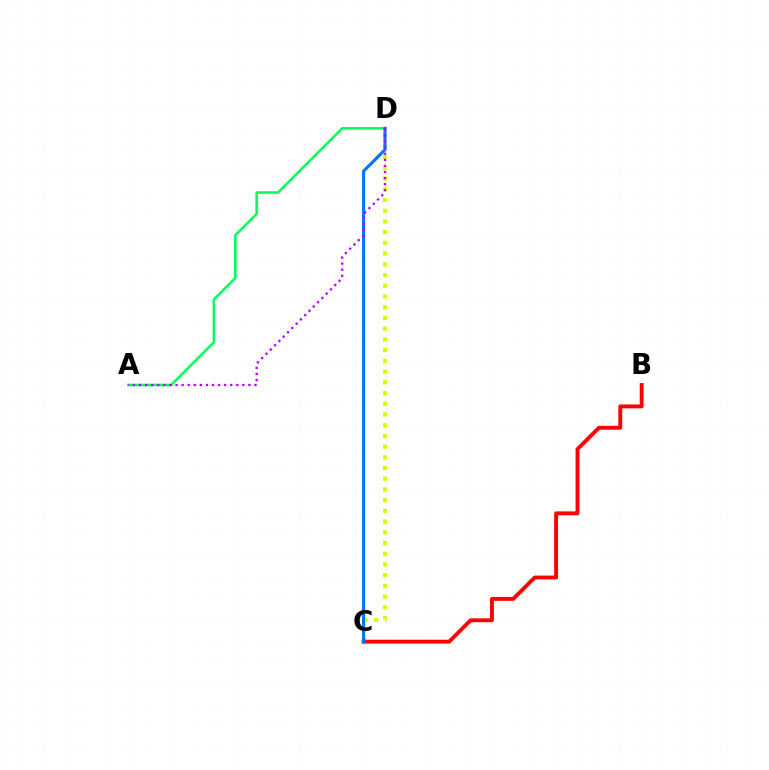{('C', 'D'): [{'color': '#d1ff00', 'line_style': 'dotted', 'thickness': 2.91}, {'color': '#0074ff', 'line_style': 'solid', 'thickness': 2.24}], ('A', 'D'): [{'color': '#00ff5c', 'line_style': 'solid', 'thickness': 1.84}, {'color': '#b900ff', 'line_style': 'dotted', 'thickness': 1.65}], ('B', 'C'): [{'color': '#ff0000', 'line_style': 'solid', 'thickness': 2.79}]}